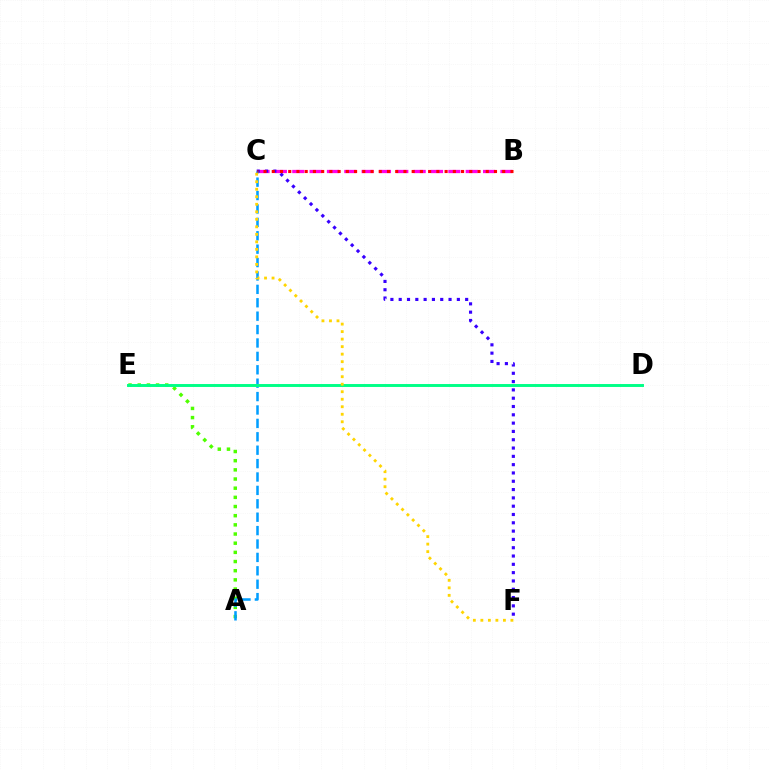{('B', 'C'): [{'color': '#ff00ed', 'line_style': 'dashed', 'thickness': 2.36}, {'color': '#ff0000', 'line_style': 'dotted', 'thickness': 2.24}], ('A', 'E'): [{'color': '#4fff00', 'line_style': 'dotted', 'thickness': 2.49}], ('C', 'F'): [{'color': '#3700ff', 'line_style': 'dotted', 'thickness': 2.26}, {'color': '#ffd500', 'line_style': 'dotted', 'thickness': 2.04}], ('A', 'C'): [{'color': '#009eff', 'line_style': 'dashed', 'thickness': 1.82}], ('D', 'E'): [{'color': '#00ff86', 'line_style': 'solid', 'thickness': 2.11}]}